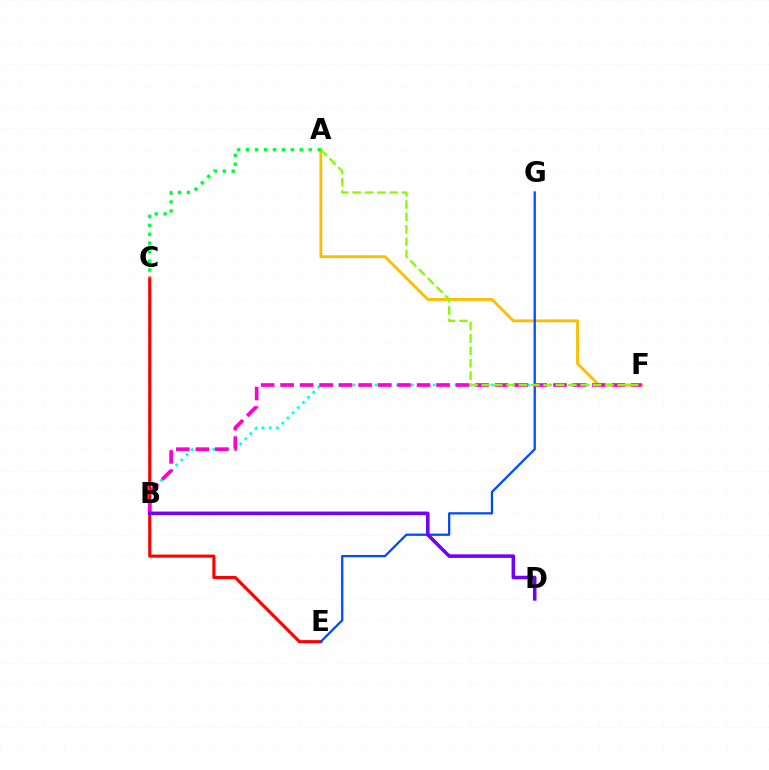{('B', 'F'): [{'color': '#00fff6', 'line_style': 'dotted', 'thickness': 1.97}, {'color': '#ff00cf', 'line_style': 'dashed', 'thickness': 2.65}], ('A', 'F'): [{'color': '#ffbd00', 'line_style': 'solid', 'thickness': 2.05}, {'color': '#84ff00', 'line_style': 'dashed', 'thickness': 1.68}], ('C', 'E'): [{'color': '#ff0000', 'line_style': 'solid', 'thickness': 2.23}], ('E', 'G'): [{'color': '#004bff', 'line_style': 'solid', 'thickness': 1.64}], ('A', 'C'): [{'color': '#00ff39', 'line_style': 'dotted', 'thickness': 2.43}], ('B', 'D'): [{'color': '#7200ff', 'line_style': 'solid', 'thickness': 2.57}]}